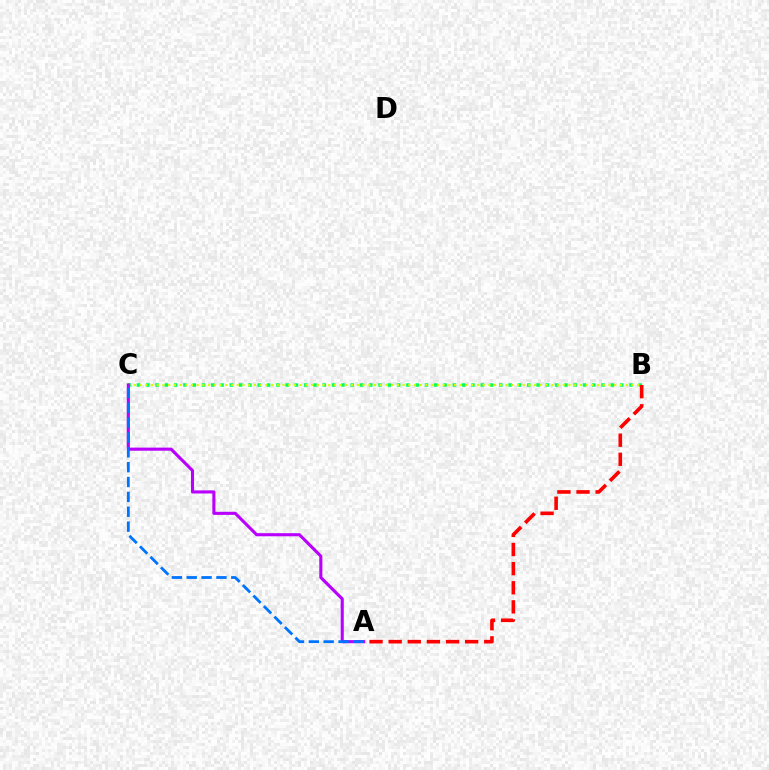{('B', 'C'): [{'color': '#00ff5c', 'line_style': 'dotted', 'thickness': 2.52}, {'color': '#d1ff00', 'line_style': 'dotted', 'thickness': 1.55}], ('A', 'C'): [{'color': '#b900ff', 'line_style': 'solid', 'thickness': 2.24}, {'color': '#0074ff', 'line_style': 'dashed', 'thickness': 2.02}], ('A', 'B'): [{'color': '#ff0000', 'line_style': 'dashed', 'thickness': 2.6}]}